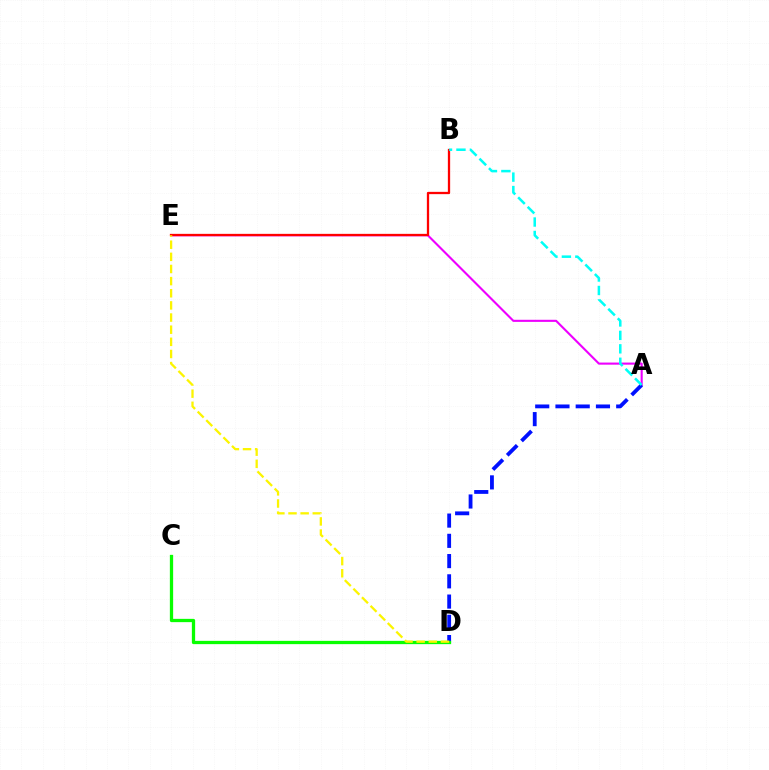{('A', 'E'): [{'color': '#ee00ff', 'line_style': 'solid', 'thickness': 1.52}], ('A', 'D'): [{'color': '#0010ff', 'line_style': 'dashed', 'thickness': 2.75}], ('B', 'E'): [{'color': '#ff0000', 'line_style': 'solid', 'thickness': 1.65}], ('C', 'D'): [{'color': '#08ff00', 'line_style': 'solid', 'thickness': 2.36}], ('A', 'B'): [{'color': '#00fff6', 'line_style': 'dashed', 'thickness': 1.83}], ('D', 'E'): [{'color': '#fcf500', 'line_style': 'dashed', 'thickness': 1.65}]}